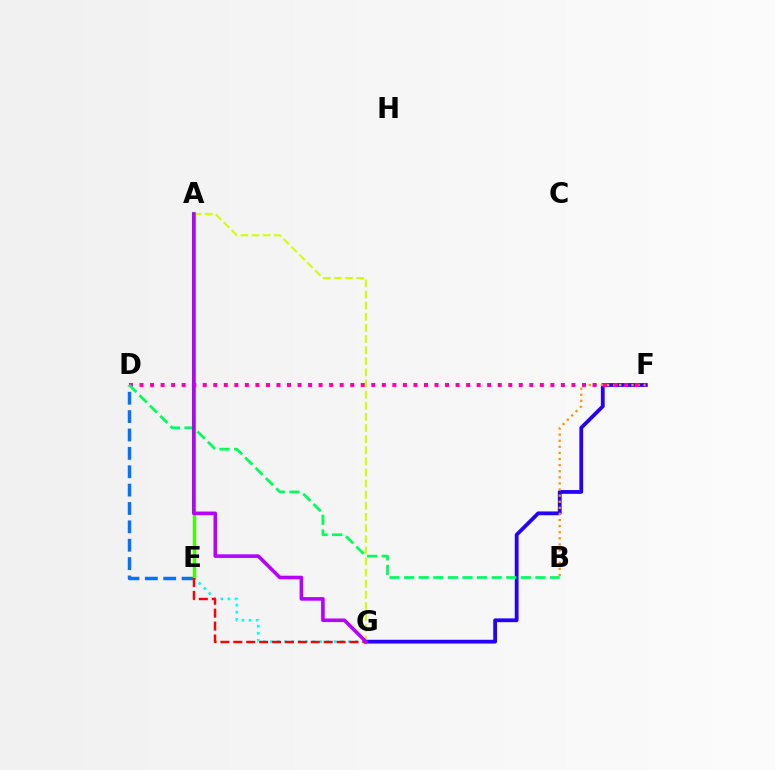{('E', 'G'): [{'color': '#00fff6', 'line_style': 'dotted', 'thickness': 1.93}, {'color': '#ff0000', 'line_style': 'dashed', 'thickness': 1.75}], ('D', 'E'): [{'color': '#0074ff', 'line_style': 'dashed', 'thickness': 2.5}], ('F', 'G'): [{'color': '#2500ff', 'line_style': 'solid', 'thickness': 2.73}], ('B', 'F'): [{'color': '#ff9400', 'line_style': 'dotted', 'thickness': 1.66}], ('A', 'G'): [{'color': '#d1ff00', 'line_style': 'dashed', 'thickness': 1.51}, {'color': '#b900ff', 'line_style': 'solid', 'thickness': 2.58}], ('A', 'E'): [{'color': '#3dff00', 'line_style': 'solid', 'thickness': 2.39}], ('D', 'F'): [{'color': '#ff00ac', 'line_style': 'dotted', 'thickness': 2.86}], ('B', 'D'): [{'color': '#00ff5c', 'line_style': 'dashed', 'thickness': 1.98}]}